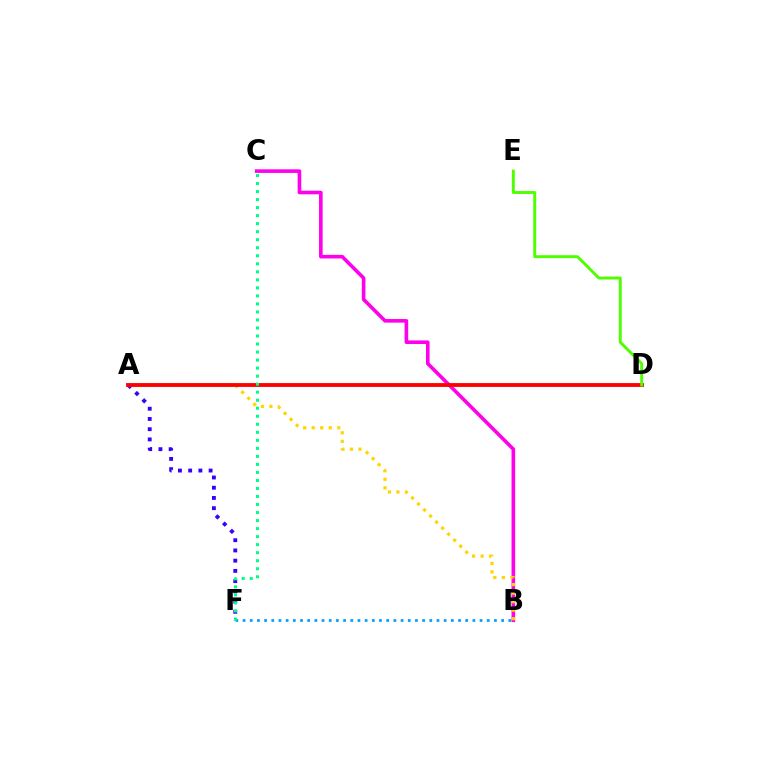{('A', 'F'): [{'color': '#3700ff', 'line_style': 'dotted', 'thickness': 2.78}], ('B', 'C'): [{'color': '#ff00ed', 'line_style': 'solid', 'thickness': 2.6}], ('A', 'B'): [{'color': '#ffd500', 'line_style': 'dotted', 'thickness': 2.32}], ('B', 'F'): [{'color': '#009eff', 'line_style': 'dotted', 'thickness': 1.95}], ('A', 'D'): [{'color': '#ff0000', 'line_style': 'solid', 'thickness': 2.76}], ('C', 'F'): [{'color': '#00ff86', 'line_style': 'dotted', 'thickness': 2.18}], ('D', 'E'): [{'color': '#4fff00', 'line_style': 'solid', 'thickness': 2.1}]}